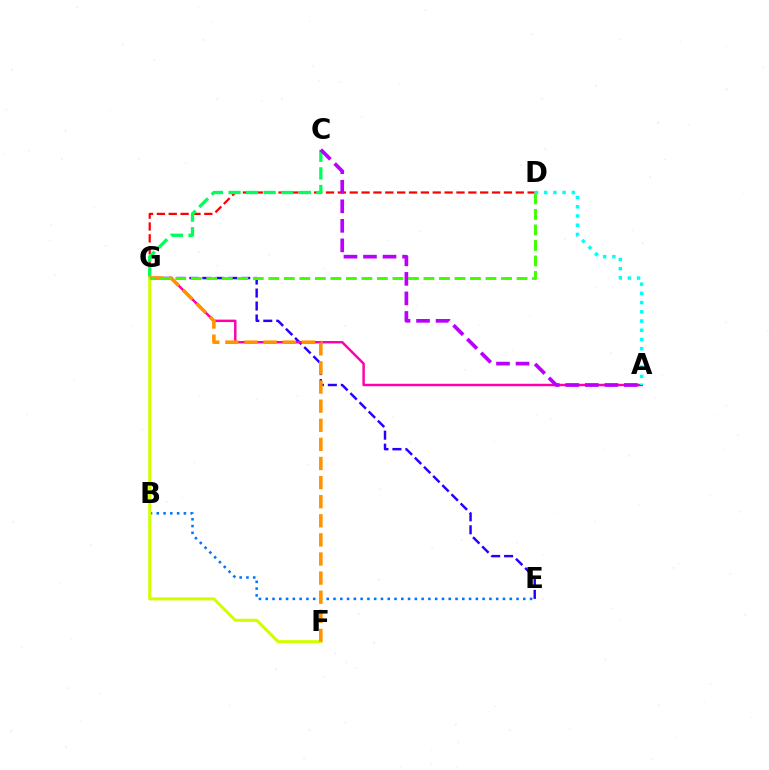{('E', 'G'): [{'color': '#2500ff', 'line_style': 'dashed', 'thickness': 1.76}], ('B', 'E'): [{'color': '#0074ff', 'line_style': 'dotted', 'thickness': 1.84}], ('A', 'G'): [{'color': '#ff00ac', 'line_style': 'solid', 'thickness': 1.76}], ('D', 'G'): [{'color': '#ff0000', 'line_style': 'dashed', 'thickness': 1.61}, {'color': '#3dff00', 'line_style': 'dashed', 'thickness': 2.11}], ('C', 'G'): [{'color': '#00ff5c', 'line_style': 'dashed', 'thickness': 2.39}], ('A', 'D'): [{'color': '#00fff6', 'line_style': 'dotted', 'thickness': 2.5}], ('F', 'G'): [{'color': '#d1ff00', 'line_style': 'solid', 'thickness': 2.2}, {'color': '#ff9400', 'line_style': 'dashed', 'thickness': 2.6}], ('A', 'C'): [{'color': '#b900ff', 'line_style': 'dashed', 'thickness': 2.65}]}